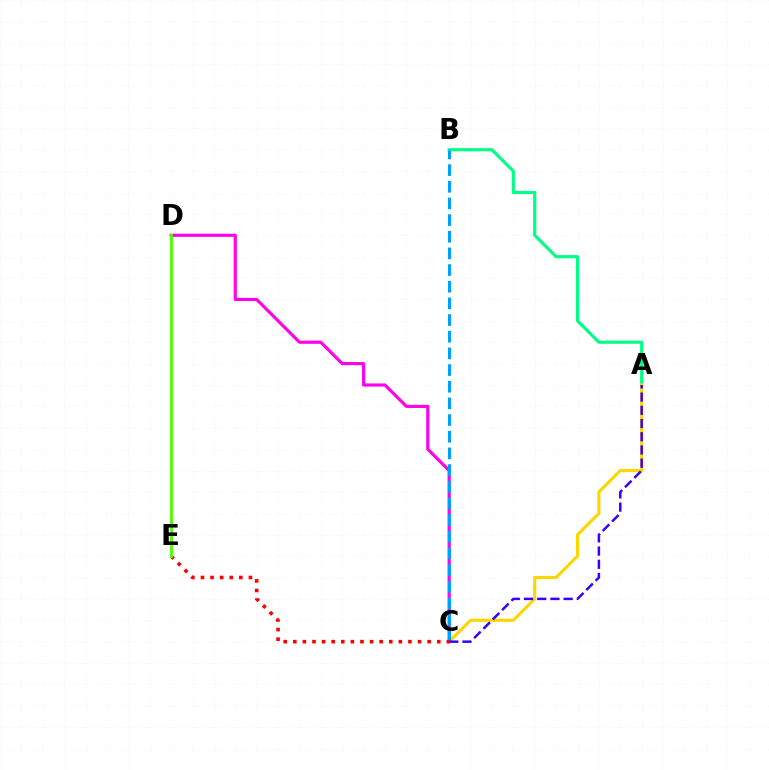{('A', 'B'): [{'color': '#00ff86', 'line_style': 'solid', 'thickness': 2.26}], ('C', 'D'): [{'color': '#ff00ed', 'line_style': 'solid', 'thickness': 2.26}], ('A', 'C'): [{'color': '#ffd500', 'line_style': 'solid', 'thickness': 2.22}, {'color': '#3700ff', 'line_style': 'dashed', 'thickness': 1.79}], ('B', 'C'): [{'color': '#009eff', 'line_style': 'dashed', 'thickness': 2.26}], ('C', 'E'): [{'color': '#ff0000', 'line_style': 'dotted', 'thickness': 2.61}], ('D', 'E'): [{'color': '#4fff00', 'line_style': 'solid', 'thickness': 2.05}]}